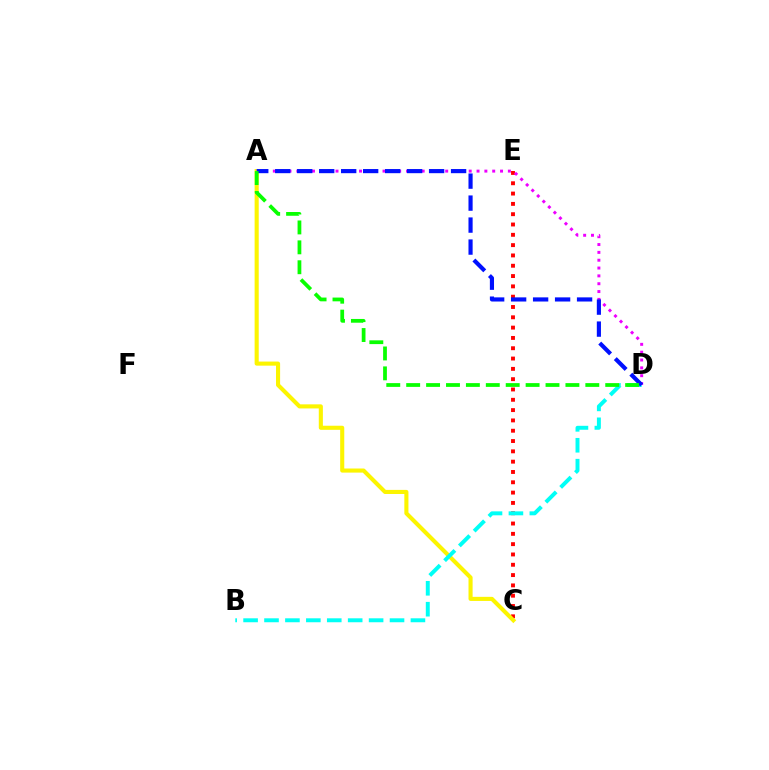{('C', 'E'): [{'color': '#ff0000', 'line_style': 'dotted', 'thickness': 2.8}], ('A', 'D'): [{'color': '#ee00ff', 'line_style': 'dotted', 'thickness': 2.13}, {'color': '#0010ff', 'line_style': 'dashed', 'thickness': 2.99}, {'color': '#08ff00', 'line_style': 'dashed', 'thickness': 2.7}], ('A', 'C'): [{'color': '#fcf500', 'line_style': 'solid', 'thickness': 2.95}], ('B', 'D'): [{'color': '#00fff6', 'line_style': 'dashed', 'thickness': 2.84}]}